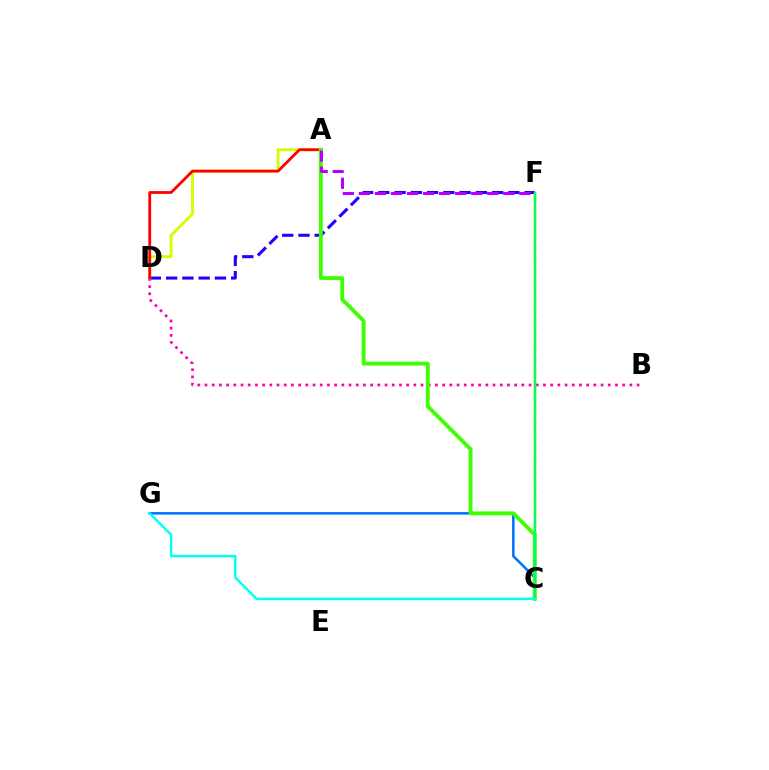{('B', 'D'): [{'color': '#ff00ac', 'line_style': 'dotted', 'thickness': 1.96}], ('C', 'G'): [{'color': '#0074ff', 'line_style': 'solid', 'thickness': 1.83}, {'color': '#00fff6', 'line_style': 'solid', 'thickness': 1.75}], ('D', 'F'): [{'color': '#2500ff', 'line_style': 'dashed', 'thickness': 2.21}], ('A', 'D'): [{'color': '#d1ff00', 'line_style': 'solid', 'thickness': 2.06}, {'color': '#ff0000', 'line_style': 'solid', 'thickness': 2.01}], ('C', 'F'): [{'color': '#ff9400', 'line_style': 'dashed', 'thickness': 1.7}, {'color': '#00ff5c', 'line_style': 'solid', 'thickness': 1.76}], ('A', 'C'): [{'color': '#3dff00', 'line_style': 'solid', 'thickness': 2.75}], ('A', 'F'): [{'color': '#b900ff', 'line_style': 'dashed', 'thickness': 2.18}]}